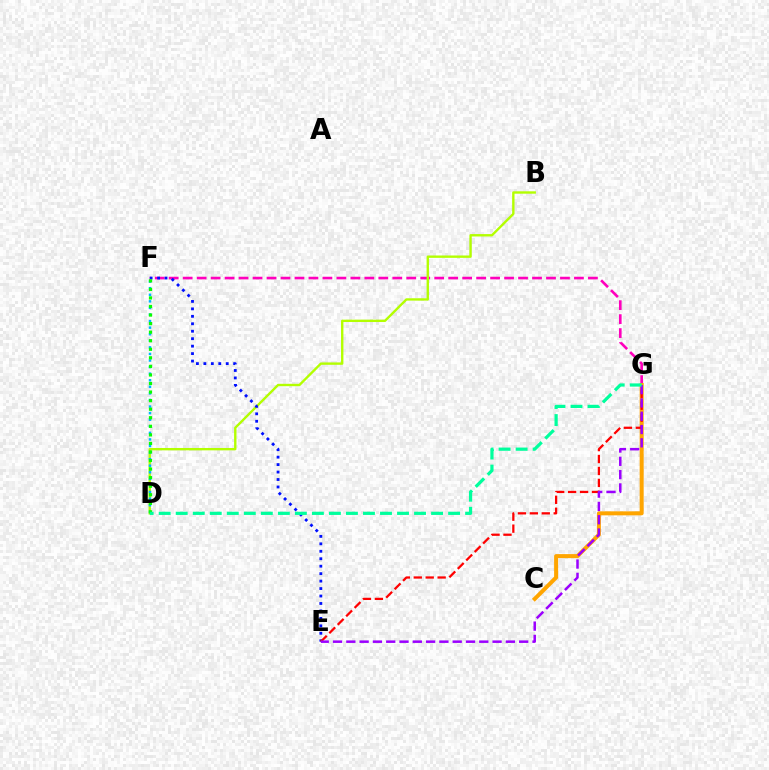{('F', 'G'): [{'color': '#ff00bd', 'line_style': 'dashed', 'thickness': 1.9}], ('B', 'D'): [{'color': '#b3ff00', 'line_style': 'solid', 'thickness': 1.71}], ('C', 'G'): [{'color': '#ffa500', 'line_style': 'solid', 'thickness': 2.88}], ('D', 'F'): [{'color': '#00b5ff', 'line_style': 'dotted', 'thickness': 1.79}, {'color': '#08ff00', 'line_style': 'dotted', 'thickness': 2.33}], ('E', 'F'): [{'color': '#0010ff', 'line_style': 'dotted', 'thickness': 2.03}], ('E', 'G'): [{'color': '#ff0000', 'line_style': 'dashed', 'thickness': 1.62}, {'color': '#9b00ff', 'line_style': 'dashed', 'thickness': 1.81}], ('D', 'G'): [{'color': '#00ff9d', 'line_style': 'dashed', 'thickness': 2.31}]}